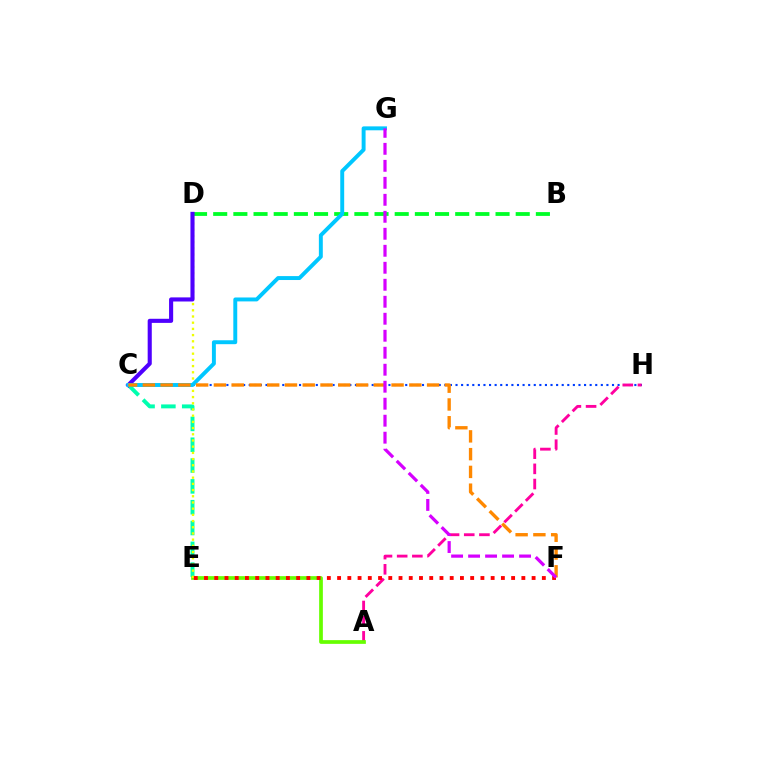{('C', 'H'): [{'color': '#003fff', 'line_style': 'dotted', 'thickness': 1.52}], ('A', 'H'): [{'color': '#ff00a0', 'line_style': 'dashed', 'thickness': 2.06}], ('C', 'E'): [{'color': '#00ffaf', 'line_style': 'dashed', 'thickness': 2.83}], ('A', 'E'): [{'color': '#66ff00', 'line_style': 'solid', 'thickness': 2.68}], ('B', 'D'): [{'color': '#00ff27', 'line_style': 'dashed', 'thickness': 2.74}], ('D', 'E'): [{'color': '#eeff00', 'line_style': 'dotted', 'thickness': 1.68}], ('C', 'D'): [{'color': '#4f00ff', 'line_style': 'solid', 'thickness': 2.95}], ('C', 'G'): [{'color': '#00c7ff', 'line_style': 'solid', 'thickness': 2.83}], ('E', 'F'): [{'color': '#ff0000', 'line_style': 'dotted', 'thickness': 2.78}], ('C', 'F'): [{'color': '#ff8800', 'line_style': 'dashed', 'thickness': 2.41}], ('F', 'G'): [{'color': '#d600ff', 'line_style': 'dashed', 'thickness': 2.31}]}